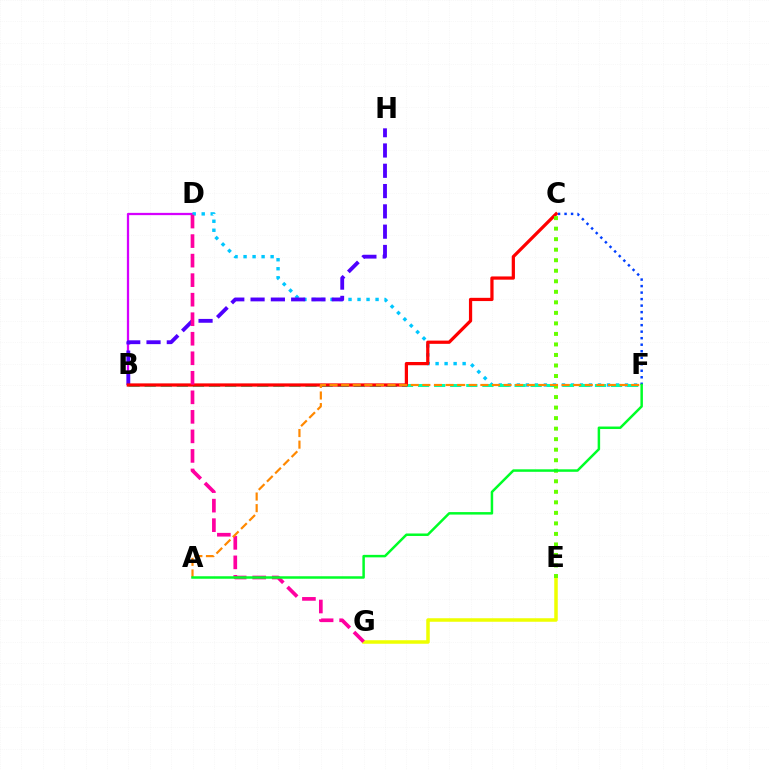{('B', 'D'): [{'color': '#d600ff', 'line_style': 'solid', 'thickness': 1.63}], ('E', 'G'): [{'color': '#eeff00', 'line_style': 'solid', 'thickness': 2.53}], ('D', 'F'): [{'color': '#00c7ff', 'line_style': 'dotted', 'thickness': 2.45}], ('B', 'F'): [{'color': '#00ffaf', 'line_style': 'dashed', 'thickness': 2.18}], ('B', 'H'): [{'color': '#4f00ff', 'line_style': 'dashed', 'thickness': 2.76}], ('B', 'C'): [{'color': '#ff0000', 'line_style': 'solid', 'thickness': 2.33}], ('D', 'G'): [{'color': '#ff00a0', 'line_style': 'dashed', 'thickness': 2.65}], ('C', 'F'): [{'color': '#003fff', 'line_style': 'dotted', 'thickness': 1.77}], ('C', 'E'): [{'color': '#66ff00', 'line_style': 'dotted', 'thickness': 2.86}], ('A', 'F'): [{'color': '#ff8800', 'line_style': 'dashed', 'thickness': 1.58}, {'color': '#00ff27', 'line_style': 'solid', 'thickness': 1.79}]}